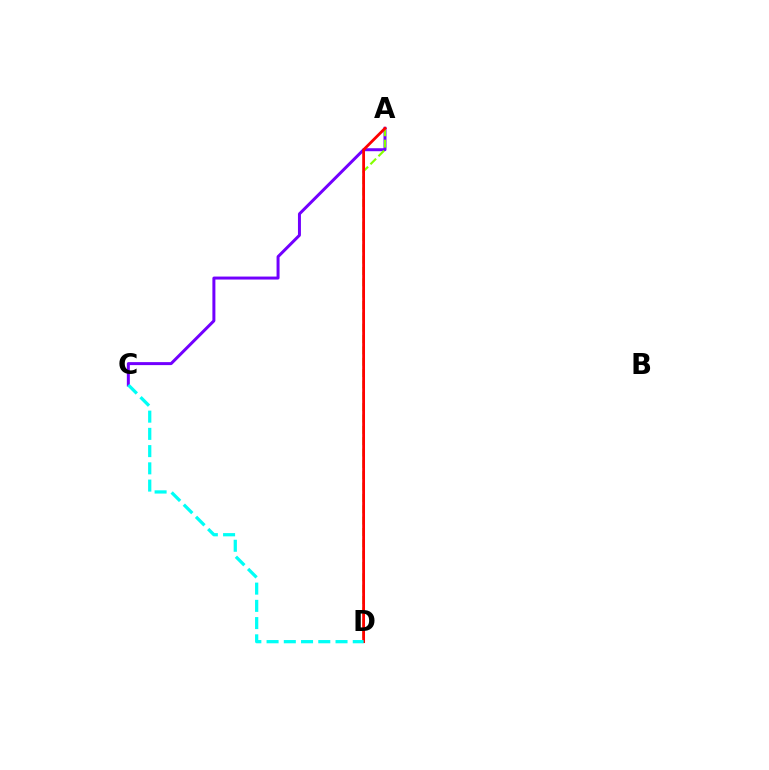{('A', 'C'): [{'color': '#7200ff', 'line_style': 'solid', 'thickness': 2.15}], ('A', 'D'): [{'color': '#84ff00', 'line_style': 'dashed', 'thickness': 1.54}, {'color': '#ff0000', 'line_style': 'solid', 'thickness': 2.02}], ('C', 'D'): [{'color': '#00fff6', 'line_style': 'dashed', 'thickness': 2.34}]}